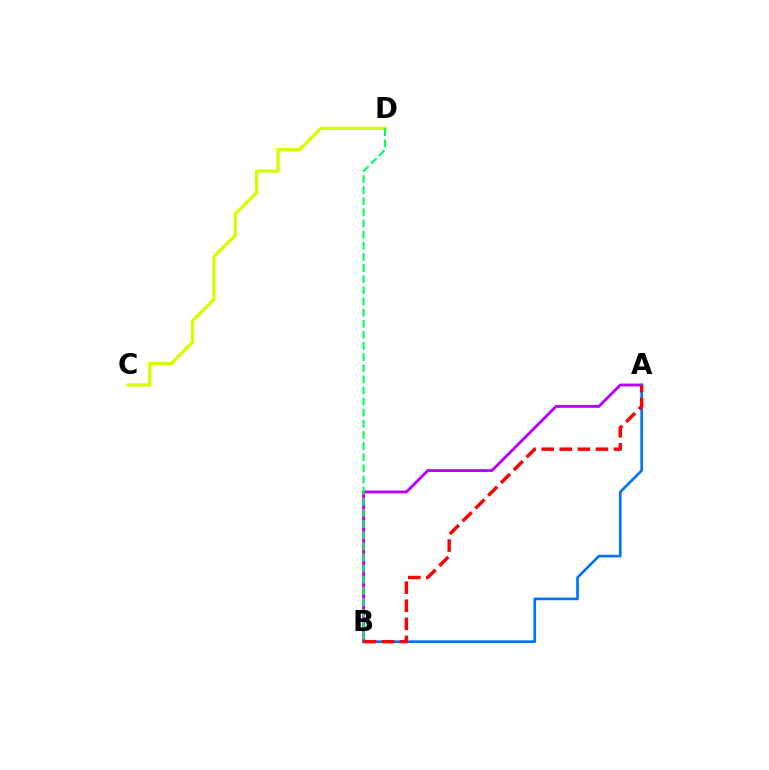{('C', 'D'): [{'color': '#d1ff00', 'line_style': 'solid', 'thickness': 2.36}], ('A', 'B'): [{'color': '#b900ff', 'line_style': 'solid', 'thickness': 2.06}, {'color': '#0074ff', 'line_style': 'solid', 'thickness': 1.92}, {'color': '#ff0000', 'line_style': 'dashed', 'thickness': 2.46}], ('B', 'D'): [{'color': '#00ff5c', 'line_style': 'dashed', 'thickness': 1.51}]}